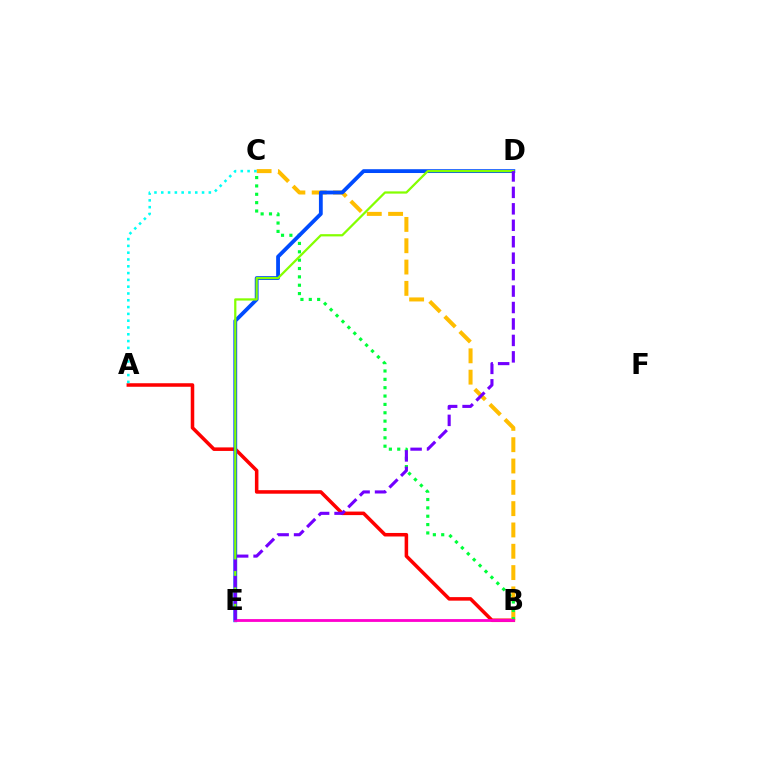{('A', 'B'): [{'color': '#ff0000', 'line_style': 'solid', 'thickness': 2.54}], ('B', 'C'): [{'color': '#ffbd00', 'line_style': 'dashed', 'thickness': 2.9}, {'color': '#00ff39', 'line_style': 'dotted', 'thickness': 2.27}], ('D', 'E'): [{'color': '#004bff', 'line_style': 'solid', 'thickness': 2.74}, {'color': '#84ff00', 'line_style': 'solid', 'thickness': 1.61}, {'color': '#7200ff', 'line_style': 'dashed', 'thickness': 2.23}], ('A', 'C'): [{'color': '#00fff6', 'line_style': 'dotted', 'thickness': 1.85}], ('B', 'E'): [{'color': '#ff00cf', 'line_style': 'solid', 'thickness': 2.03}]}